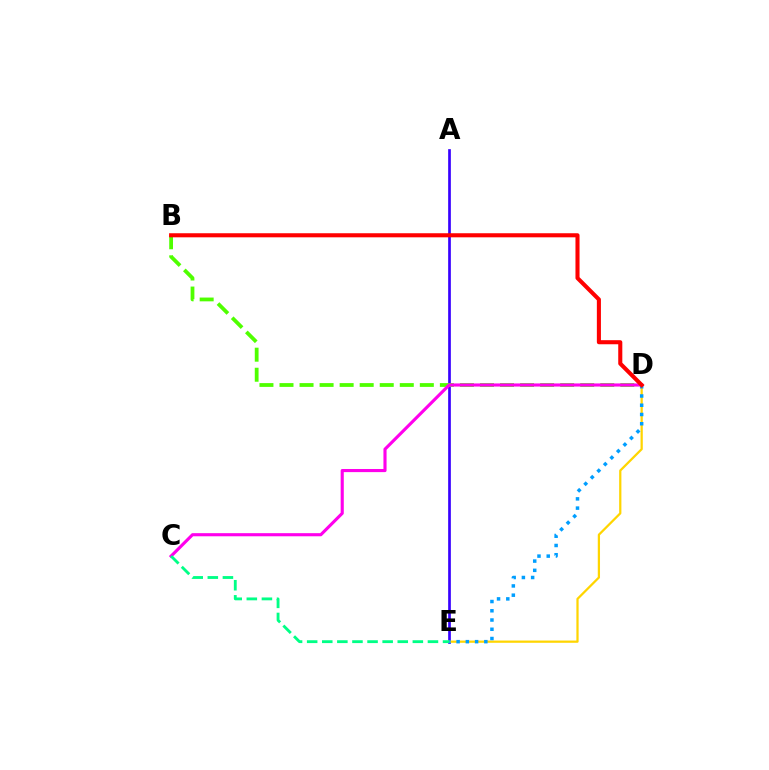{('A', 'E'): [{'color': '#3700ff', 'line_style': 'solid', 'thickness': 1.93}], ('B', 'D'): [{'color': '#4fff00', 'line_style': 'dashed', 'thickness': 2.72}, {'color': '#ff0000', 'line_style': 'solid', 'thickness': 2.93}], ('C', 'D'): [{'color': '#ff00ed', 'line_style': 'solid', 'thickness': 2.25}], ('D', 'E'): [{'color': '#ffd500', 'line_style': 'solid', 'thickness': 1.61}, {'color': '#009eff', 'line_style': 'dotted', 'thickness': 2.51}], ('C', 'E'): [{'color': '#00ff86', 'line_style': 'dashed', 'thickness': 2.05}]}